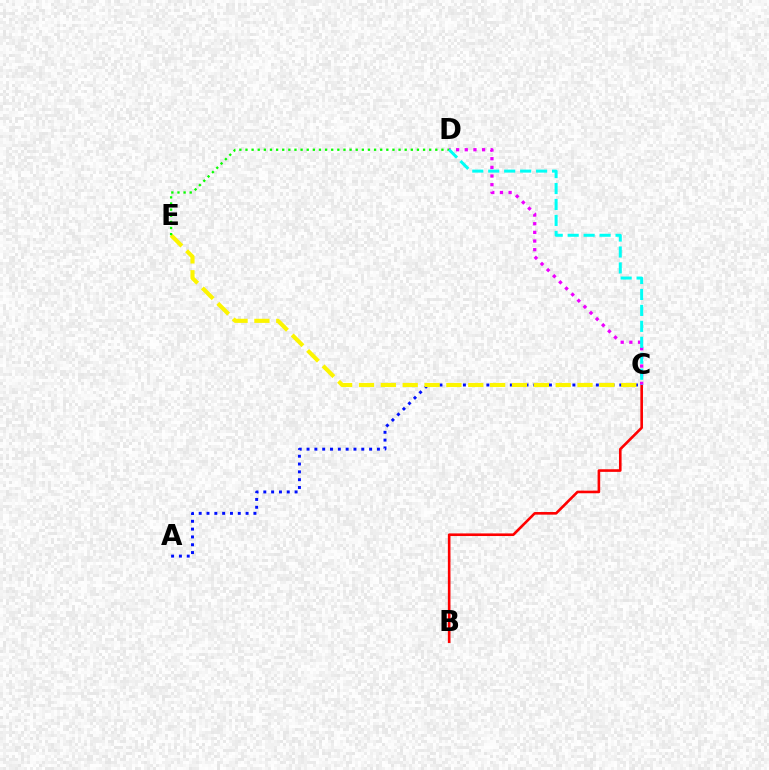{('B', 'C'): [{'color': '#ff0000', 'line_style': 'solid', 'thickness': 1.88}], ('C', 'D'): [{'color': '#ee00ff', 'line_style': 'dotted', 'thickness': 2.35}, {'color': '#00fff6', 'line_style': 'dashed', 'thickness': 2.17}], ('A', 'C'): [{'color': '#0010ff', 'line_style': 'dotted', 'thickness': 2.12}], ('C', 'E'): [{'color': '#fcf500', 'line_style': 'dashed', 'thickness': 2.97}], ('D', 'E'): [{'color': '#08ff00', 'line_style': 'dotted', 'thickness': 1.66}]}